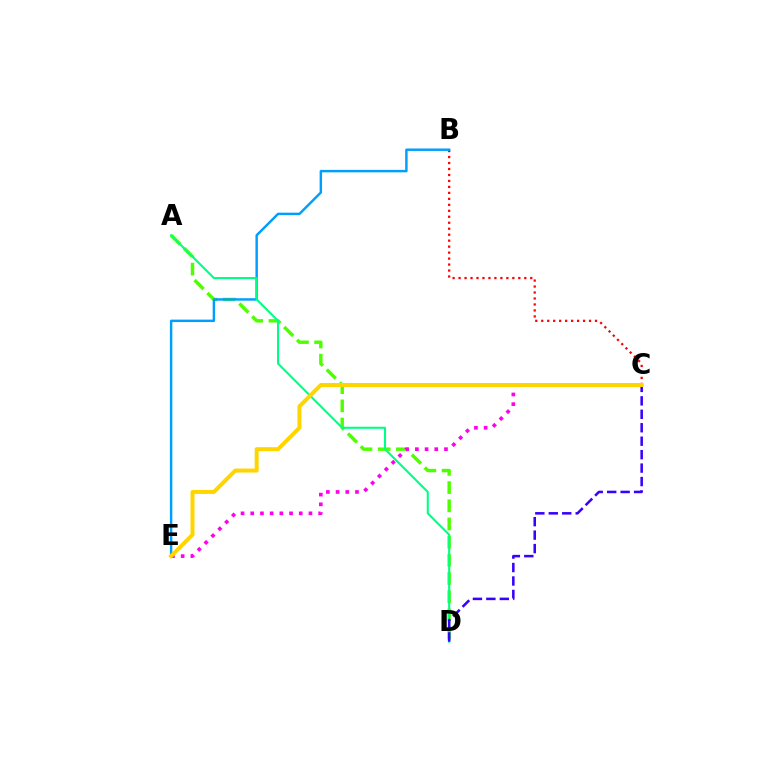{('A', 'D'): [{'color': '#4fff00', 'line_style': 'dashed', 'thickness': 2.47}, {'color': '#00ff86', 'line_style': 'solid', 'thickness': 1.52}], ('B', 'C'): [{'color': '#ff0000', 'line_style': 'dotted', 'thickness': 1.62}], ('B', 'E'): [{'color': '#009eff', 'line_style': 'solid', 'thickness': 1.76}], ('C', 'E'): [{'color': '#ff00ed', 'line_style': 'dotted', 'thickness': 2.64}, {'color': '#ffd500', 'line_style': 'solid', 'thickness': 2.87}], ('C', 'D'): [{'color': '#3700ff', 'line_style': 'dashed', 'thickness': 1.83}]}